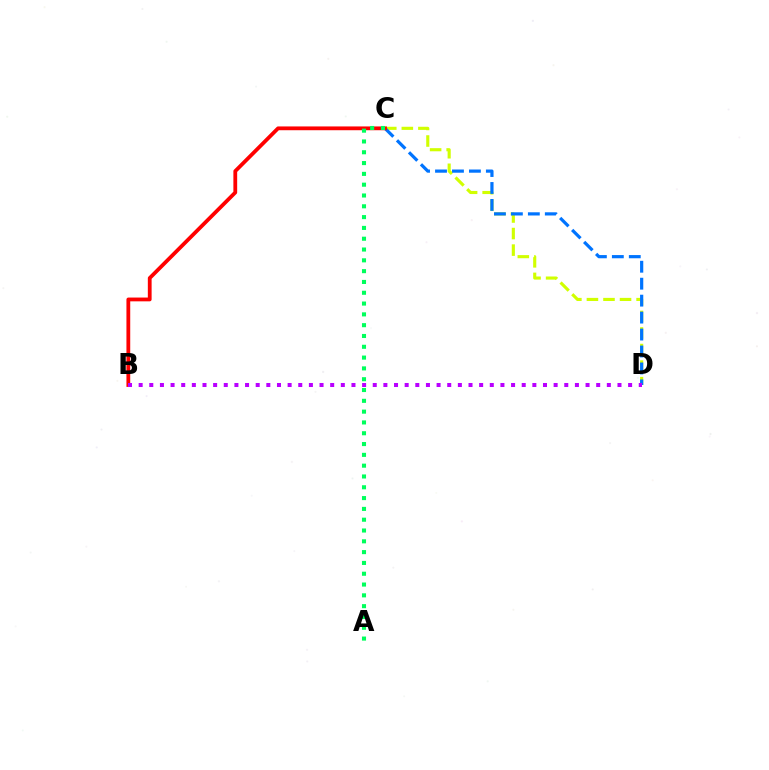{('C', 'D'): [{'color': '#d1ff00', 'line_style': 'dashed', 'thickness': 2.25}, {'color': '#0074ff', 'line_style': 'dashed', 'thickness': 2.3}], ('B', 'C'): [{'color': '#ff0000', 'line_style': 'solid', 'thickness': 2.73}], ('B', 'D'): [{'color': '#b900ff', 'line_style': 'dotted', 'thickness': 2.89}], ('A', 'C'): [{'color': '#00ff5c', 'line_style': 'dotted', 'thickness': 2.94}]}